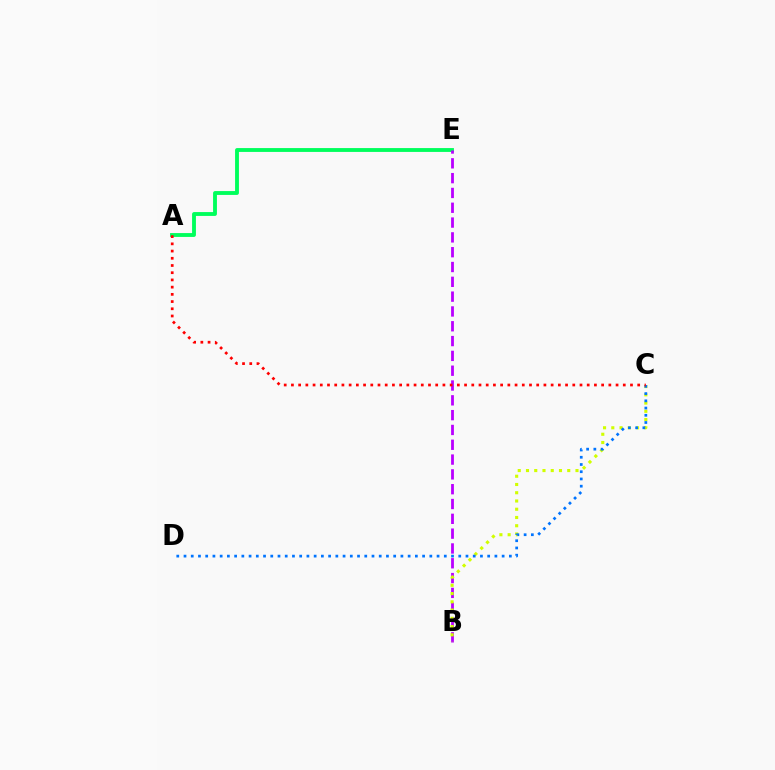{('A', 'E'): [{'color': '#00ff5c', 'line_style': 'solid', 'thickness': 2.77}], ('B', 'E'): [{'color': '#b900ff', 'line_style': 'dashed', 'thickness': 2.01}], ('B', 'C'): [{'color': '#d1ff00', 'line_style': 'dotted', 'thickness': 2.24}], ('C', 'D'): [{'color': '#0074ff', 'line_style': 'dotted', 'thickness': 1.96}], ('A', 'C'): [{'color': '#ff0000', 'line_style': 'dotted', 'thickness': 1.96}]}